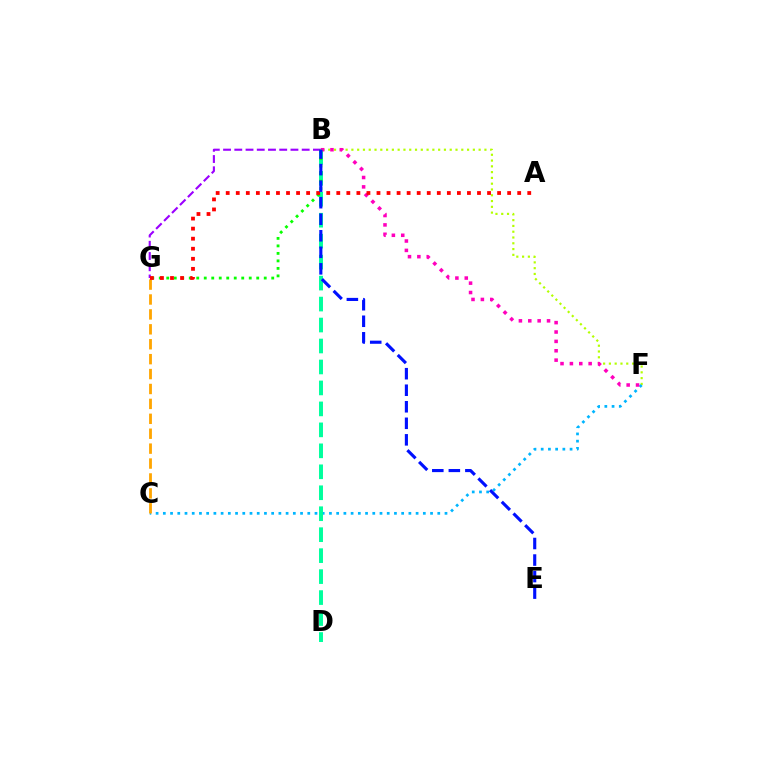{('B', 'G'): [{'color': '#9b00ff', 'line_style': 'dashed', 'thickness': 1.53}, {'color': '#08ff00', 'line_style': 'dotted', 'thickness': 2.04}], ('B', 'F'): [{'color': '#b3ff00', 'line_style': 'dotted', 'thickness': 1.57}, {'color': '#ff00bd', 'line_style': 'dotted', 'thickness': 2.55}], ('C', 'F'): [{'color': '#00b5ff', 'line_style': 'dotted', 'thickness': 1.96}], ('B', 'D'): [{'color': '#00ff9d', 'line_style': 'dashed', 'thickness': 2.85}], ('C', 'G'): [{'color': '#ffa500', 'line_style': 'dashed', 'thickness': 2.03}], ('A', 'G'): [{'color': '#ff0000', 'line_style': 'dotted', 'thickness': 2.73}], ('B', 'E'): [{'color': '#0010ff', 'line_style': 'dashed', 'thickness': 2.25}]}